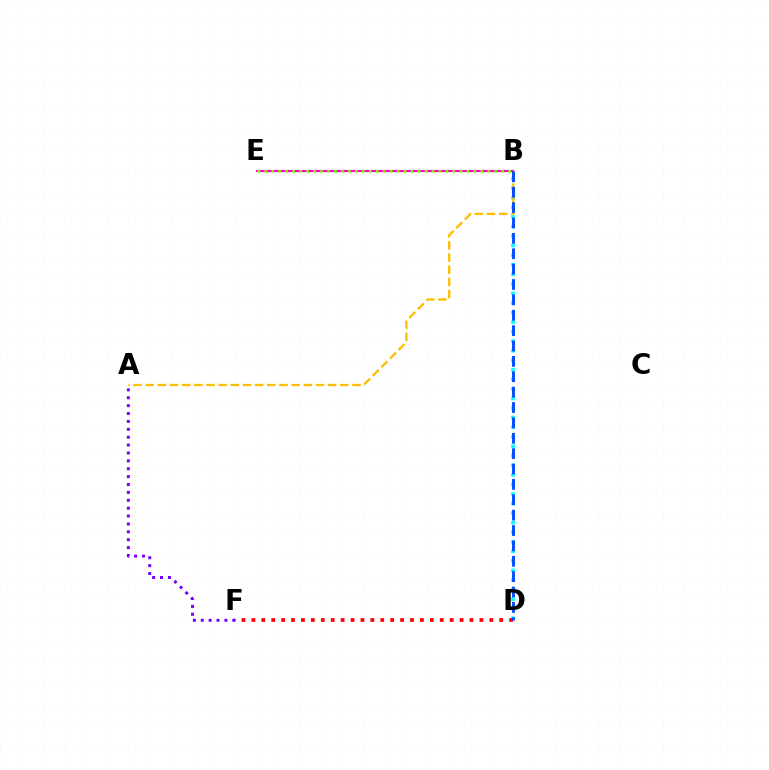{('B', 'D'): [{'color': '#00fff6', 'line_style': 'dotted', 'thickness': 2.6}, {'color': '#004bff', 'line_style': 'dashed', 'thickness': 2.09}], ('A', 'B'): [{'color': '#ffbd00', 'line_style': 'dashed', 'thickness': 1.65}], ('A', 'F'): [{'color': '#7200ff', 'line_style': 'dotted', 'thickness': 2.14}], ('B', 'E'): [{'color': '#00ff39', 'line_style': 'dotted', 'thickness': 1.57}, {'color': '#ff00cf', 'line_style': 'solid', 'thickness': 1.54}, {'color': '#84ff00', 'line_style': 'dotted', 'thickness': 1.89}], ('D', 'F'): [{'color': '#ff0000', 'line_style': 'dotted', 'thickness': 2.69}]}